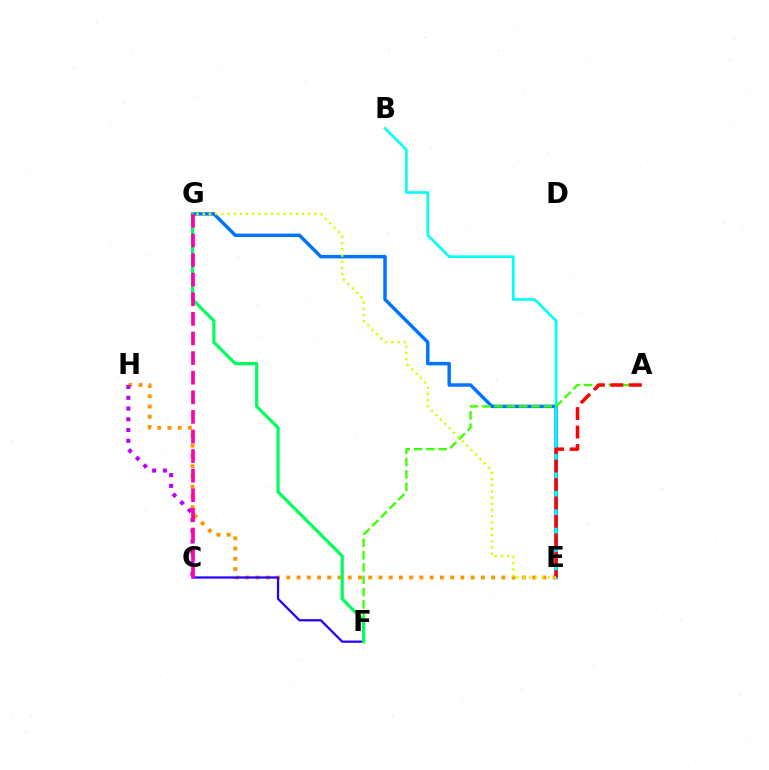{('E', 'H'): [{'color': '#ff9400', 'line_style': 'dotted', 'thickness': 2.78}], ('C', 'F'): [{'color': '#2500ff', 'line_style': 'solid', 'thickness': 1.61}], ('E', 'G'): [{'color': '#0074ff', 'line_style': 'solid', 'thickness': 2.48}, {'color': '#d1ff00', 'line_style': 'dotted', 'thickness': 1.69}], ('B', 'E'): [{'color': '#00fff6', 'line_style': 'solid', 'thickness': 1.9}], ('A', 'F'): [{'color': '#3dff00', 'line_style': 'dashed', 'thickness': 1.67}], ('A', 'E'): [{'color': '#ff0000', 'line_style': 'dashed', 'thickness': 2.51}], ('F', 'G'): [{'color': '#00ff5c', 'line_style': 'solid', 'thickness': 2.3}], ('C', 'H'): [{'color': '#b900ff', 'line_style': 'dotted', 'thickness': 2.92}], ('C', 'G'): [{'color': '#ff00ac', 'line_style': 'dashed', 'thickness': 2.66}]}